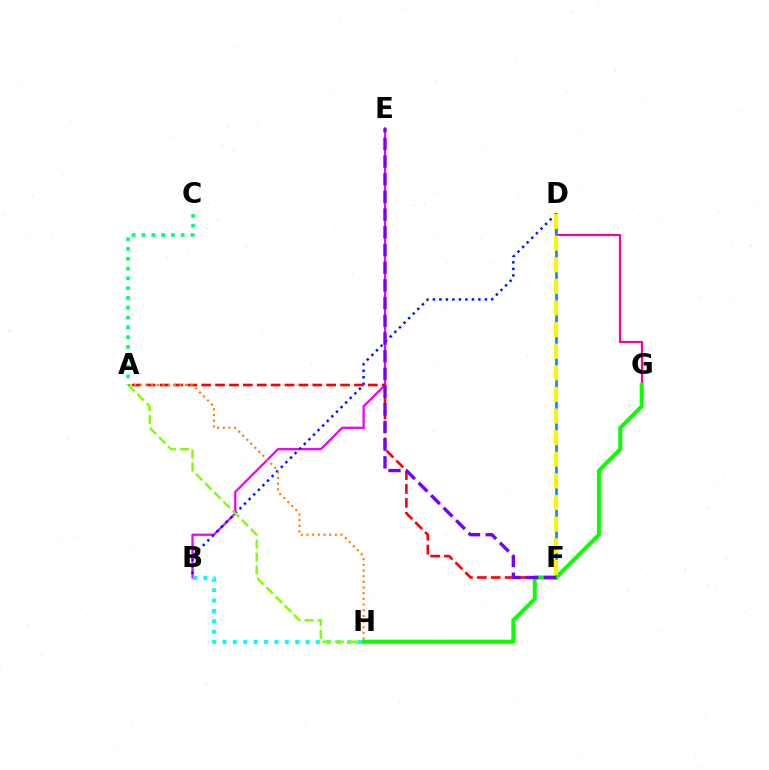{('B', 'E'): [{'color': '#ee00ff', 'line_style': 'solid', 'thickness': 1.61}], ('B', 'H'): [{'color': '#00fff6', 'line_style': 'dotted', 'thickness': 2.82}], ('B', 'D'): [{'color': '#0010ff', 'line_style': 'dotted', 'thickness': 1.77}], ('D', 'G'): [{'color': '#ff0094', 'line_style': 'solid', 'thickness': 1.58}], ('A', 'F'): [{'color': '#ff0000', 'line_style': 'dashed', 'thickness': 1.89}], ('A', 'H'): [{'color': '#84ff00', 'line_style': 'dashed', 'thickness': 1.76}, {'color': '#ff7c00', 'line_style': 'dotted', 'thickness': 1.54}], ('D', 'F'): [{'color': '#008cff', 'line_style': 'solid', 'thickness': 1.92}, {'color': '#fcf500', 'line_style': 'dashed', 'thickness': 2.94}], ('G', 'H'): [{'color': '#08ff00', 'line_style': 'solid', 'thickness': 2.85}], ('A', 'C'): [{'color': '#00ff74', 'line_style': 'dotted', 'thickness': 2.66}], ('E', 'F'): [{'color': '#7200ff', 'line_style': 'dashed', 'thickness': 2.4}]}